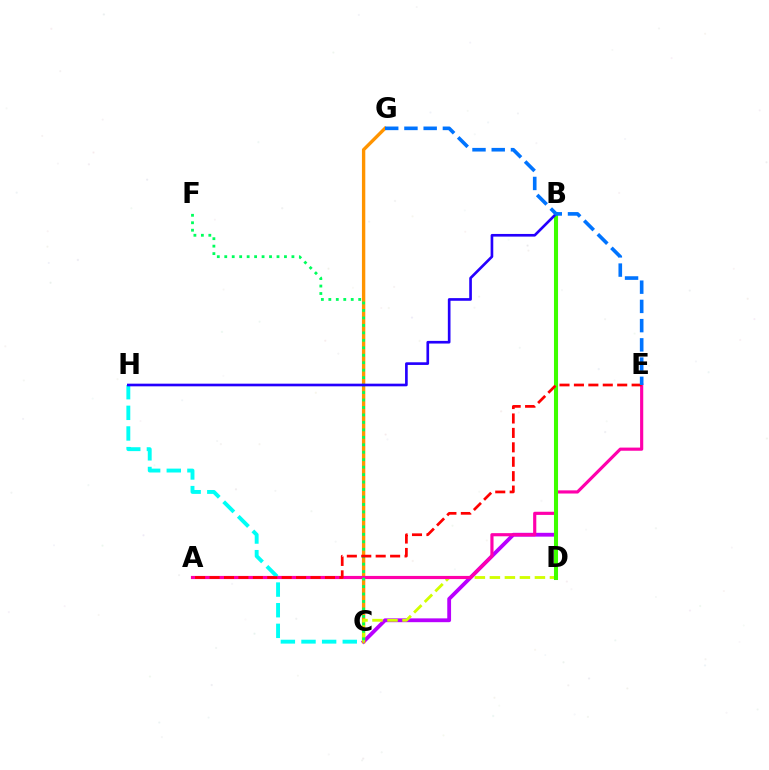{('B', 'C'): [{'color': '#b900ff', 'line_style': 'solid', 'thickness': 2.74}], ('C', 'G'): [{'color': '#ff9400', 'line_style': 'solid', 'thickness': 2.42}], ('C', 'D'): [{'color': '#d1ff00', 'line_style': 'dashed', 'thickness': 2.04}], ('A', 'E'): [{'color': '#ff00ac', 'line_style': 'solid', 'thickness': 2.27}, {'color': '#ff0000', 'line_style': 'dashed', 'thickness': 1.96}], ('C', 'F'): [{'color': '#00ff5c', 'line_style': 'dotted', 'thickness': 2.03}], ('B', 'D'): [{'color': '#3dff00', 'line_style': 'solid', 'thickness': 2.91}], ('C', 'H'): [{'color': '#00fff6', 'line_style': 'dashed', 'thickness': 2.8}], ('B', 'H'): [{'color': '#2500ff', 'line_style': 'solid', 'thickness': 1.91}], ('E', 'G'): [{'color': '#0074ff', 'line_style': 'dashed', 'thickness': 2.61}]}